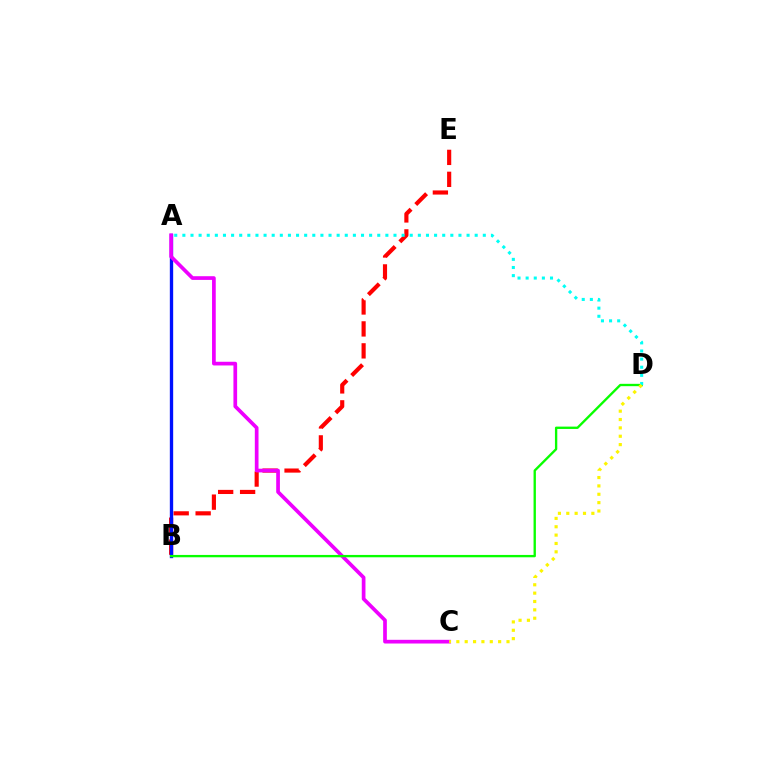{('B', 'E'): [{'color': '#ff0000', 'line_style': 'dashed', 'thickness': 2.98}], ('A', 'B'): [{'color': '#0010ff', 'line_style': 'solid', 'thickness': 2.4}], ('A', 'C'): [{'color': '#ee00ff', 'line_style': 'solid', 'thickness': 2.66}], ('B', 'D'): [{'color': '#08ff00', 'line_style': 'solid', 'thickness': 1.69}], ('A', 'D'): [{'color': '#00fff6', 'line_style': 'dotted', 'thickness': 2.21}], ('C', 'D'): [{'color': '#fcf500', 'line_style': 'dotted', 'thickness': 2.27}]}